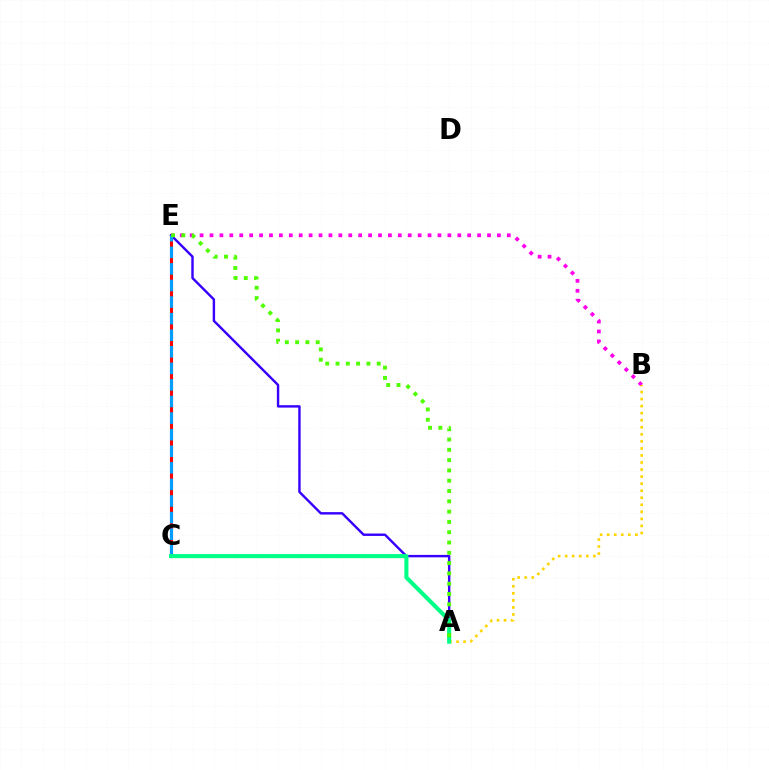{('B', 'E'): [{'color': '#ff00ed', 'line_style': 'dotted', 'thickness': 2.69}], ('C', 'E'): [{'color': '#ff0000', 'line_style': 'solid', 'thickness': 2.21}, {'color': '#009eff', 'line_style': 'dashed', 'thickness': 2.25}], ('A', 'E'): [{'color': '#3700ff', 'line_style': 'solid', 'thickness': 1.74}, {'color': '#4fff00', 'line_style': 'dotted', 'thickness': 2.8}], ('A', 'B'): [{'color': '#ffd500', 'line_style': 'dotted', 'thickness': 1.91}], ('A', 'C'): [{'color': '#00ff86', 'line_style': 'solid', 'thickness': 2.94}]}